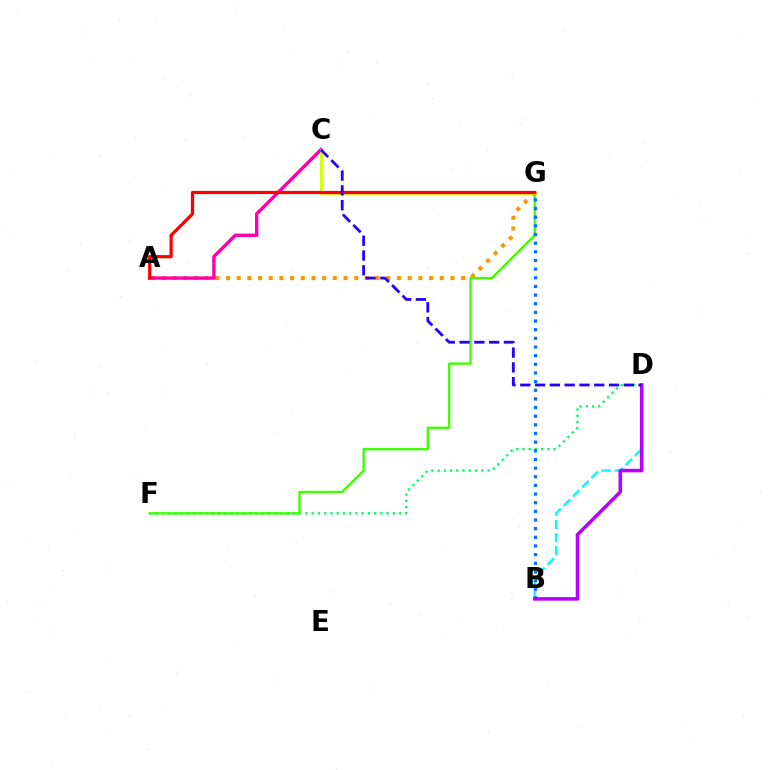{('B', 'D'): [{'color': '#00fff6', 'line_style': 'dashed', 'thickness': 1.78}, {'color': '#b900ff', 'line_style': 'solid', 'thickness': 2.56}], ('A', 'G'): [{'color': '#ff9400', 'line_style': 'dotted', 'thickness': 2.9}, {'color': '#ff0000', 'line_style': 'solid', 'thickness': 2.33}], ('D', 'F'): [{'color': '#00ff5c', 'line_style': 'dotted', 'thickness': 1.7}], ('A', 'C'): [{'color': '#ff00ac', 'line_style': 'solid', 'thickness': 2.43}], ('F', 'G'): [{'color': '#3dff00', 'line_style': 'solid', 'thickness': 1.69}], ('C', 'G'): [{'color': '#d1ff00', 'line_style': 'solid', 'thickness': 2.03}], ('B', 'G'): [{'color': '#0074ff', 'line_style': 'dotted', 'thickness': 2.35}], ('C', 'D'): [{'color': '#2500ff', 'line_style': 'dashed', 'thickness': 2.01}]}